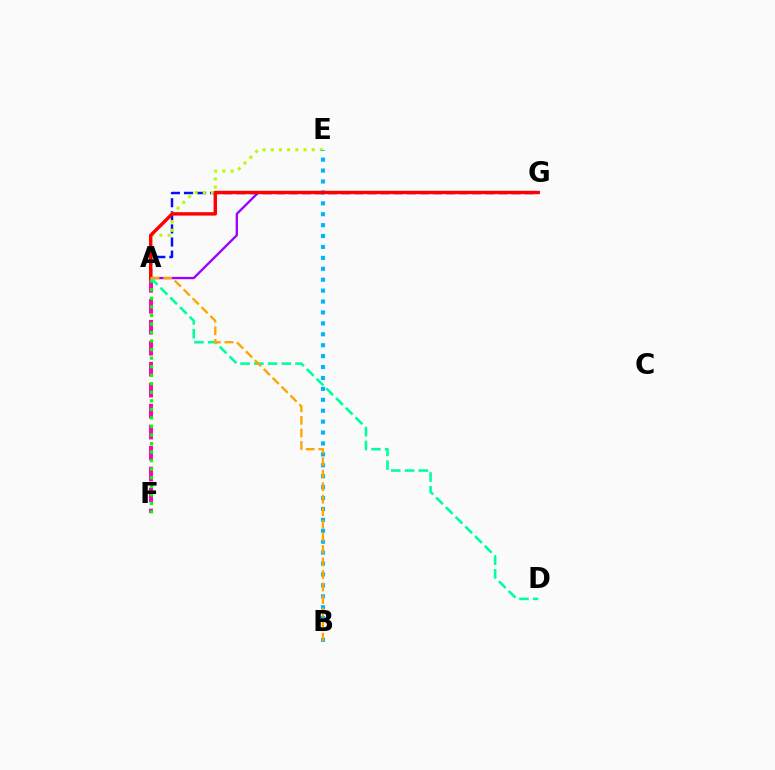{('A', 'G'): [{'color': '#9b00ff', 'line_style': 'solid', 'thickness': 1.67}, {'color': '#0010ff', 'line_style': 'dashed', 'thickness': 1.78}, {'color': '#ff0000', 'line_style': 'solid', 'thickness': 2.45}], ('A', 'F'): [{'color': '#ff00bd', 'line_style': 'dashed', 'thickness': 2.85}, {'color': '#08ff00', 'line_style': 'dotted', 'thickness': 2.32}], ('A', 'E'): [{'color': '#b3ff00', 'line_style': 'dotted', 'thickness': 2.22}], ('B', 'E'): [{'color': '#00b5ff', 'line_style': 'dotted', 'thickness': 2.97}], ('A', 'D'): [{'color': '#00ff9d', 'line_style': 'dashed', 'thickness': 1.87}], ('A', 'B'): [{'color': '#ffa500', 'line_style': 'dashed', 'thickness': 1.7}]}